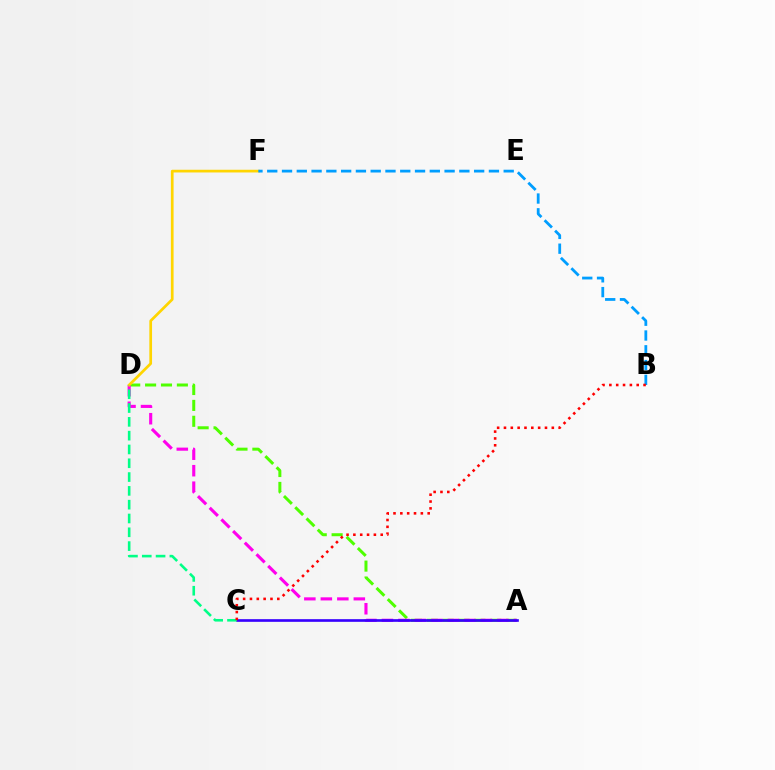{('A', 'D'): [{'color': '#4fff00', 'line_style': 'dashed', 'thickness': 2.16}, {'color': '#ff00ed', 'line_style': 'dashed', 'thickness': 2.24}], ('A', 'C'): [{'color': '#3700ff', 'line_style': 'solid', 'thickness': 1.91}], ('D', 'F'): [{'color': '#ffd500', 'line_style': 'solid', 'thickness': 1.95}], ('B', 'F'): [{'color': '#009eff', 'line_style': 'dashed', 'thickness': 2.01}], ('C', 'D'): [{'color': '#00ff86', 'line_style': 'dashed', 'thickness': 1.88}], ('B', 'C'): [{'color': '#ff0000', 'line_style': 'dotted', 'thickness': 1.86}]}